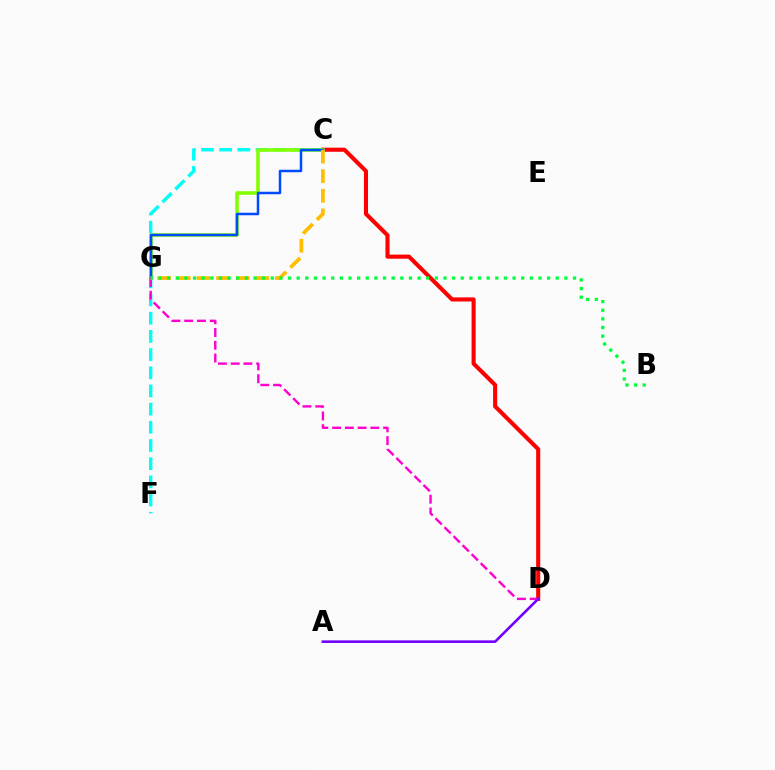{('C', 'D'): [{'color': '#ff0000', 'line_style': 'solid', 'thickness': 2.95}], ('C', 'F'): [{'color': '#00fff6', 'line_style': 'dashed', 'thickness': 2.47}], ('C', 'G'): [{'color': '#84ff00', 'line_style': 'solid', 'thickness': 2.58}, {'color': '#004bff', 'line_style': 'solid', 'thickness': 1.79}, {'color': '#ffbd00', 'line_style': 'dashed', 'thickness': 2.67}], ('D', 'G'): [{'color': '#ff00cf', 'line_style': 'dashed', 'thickness': 1.73}], ('A', 'D'): [{'color': '#7200ff', 'line_style': 'solid', 'thickness': 1.87}], ('B', 'G'): [{'color': '#00ff39', 'line_style': 'dotted', 'thickness': 2.35}]}